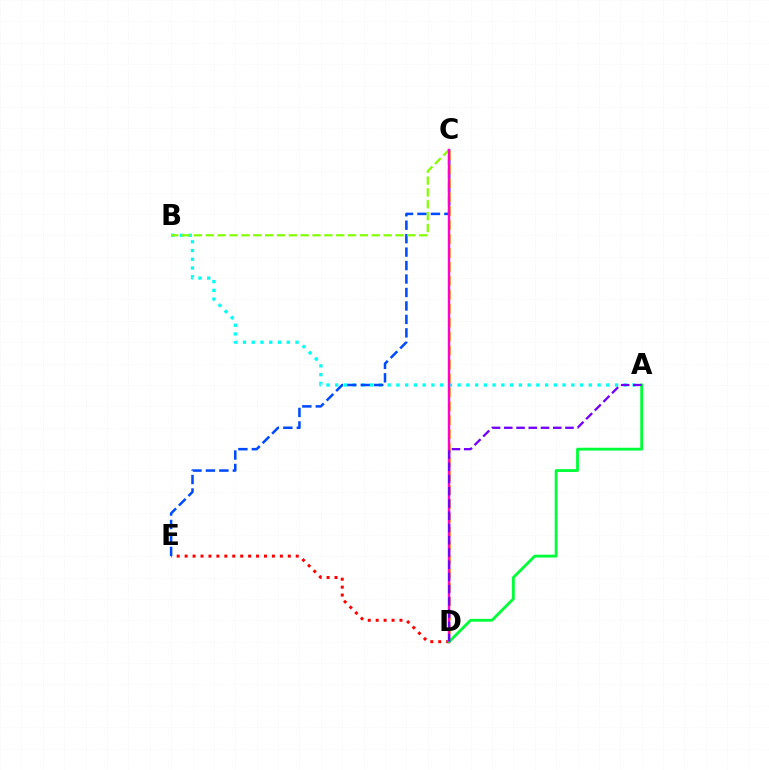{('A', 'B'): [{'color': '#00fff6', 'line_style': 'dotted', 'thickness': 2.38}], ('C', 'E'): [{'color': '#004bff', 'line_style': 'dashed', 'thickness': 1.83}], ('B', 'C'): [{'color': '#84ff00', 'line_style': 'dashed', 'thickness': 1.61}], ('D', 'E'): [{'color': '#ff0000', 'line_style': 'dotted', 'thickness': 2.16}], ('C', 'D'): [{'color': '#ffbd00', 'line_style': 'dashed', 'thickness': 1.89}, {'color': '#ff00cf', 'line_style': 'solid', 'thickness': 1.75}], ('A', 'D'): [{'color': '#00ff39', 'line_style': 'solid', 'thickness': 2.03}, {'color': '#7200ff', 'line_style': 'dashed', 'thickness': 1.66}]}